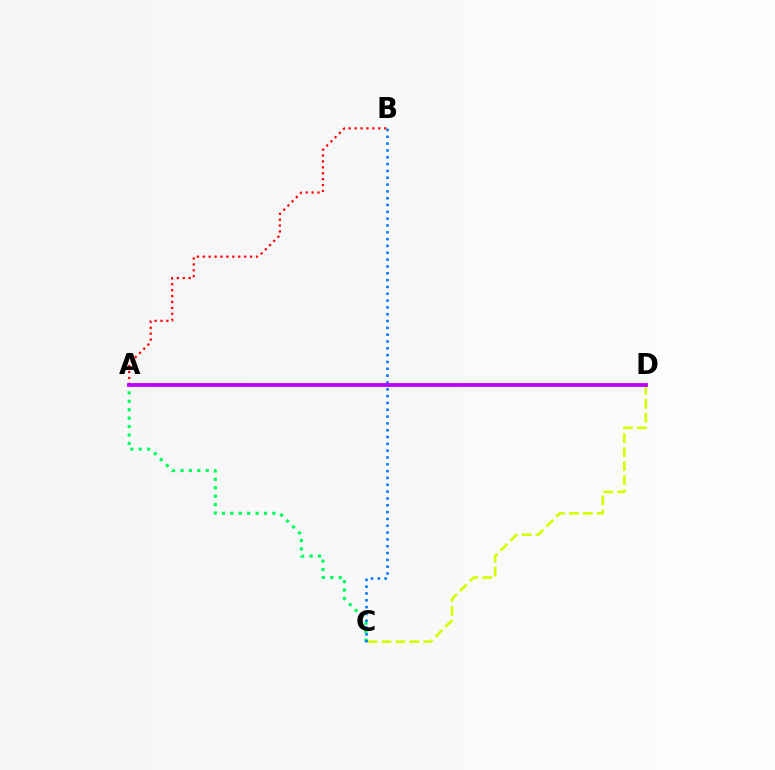{('A', 'C'): [{'color': '#00ff5c', 'line_style': 'dotted', 'thickness': 2.29}], ('C', 'D'): [{'color': '#d1ff00', 'line_style': 'dashed', 'thickness': 1.9}], ('B', 'C'): [{'color': '#0074ff', 'line_style': 'dotted', 'thickness': 1.85}], ('A', 'B'): [{'color': '#ff0000', 'line_style': 'dotted', 'thickness': 1.61}], ('A', 'D'): [{'color': '#b900ff', 'line_style': 'solid', 'thickness': 2.74}]}